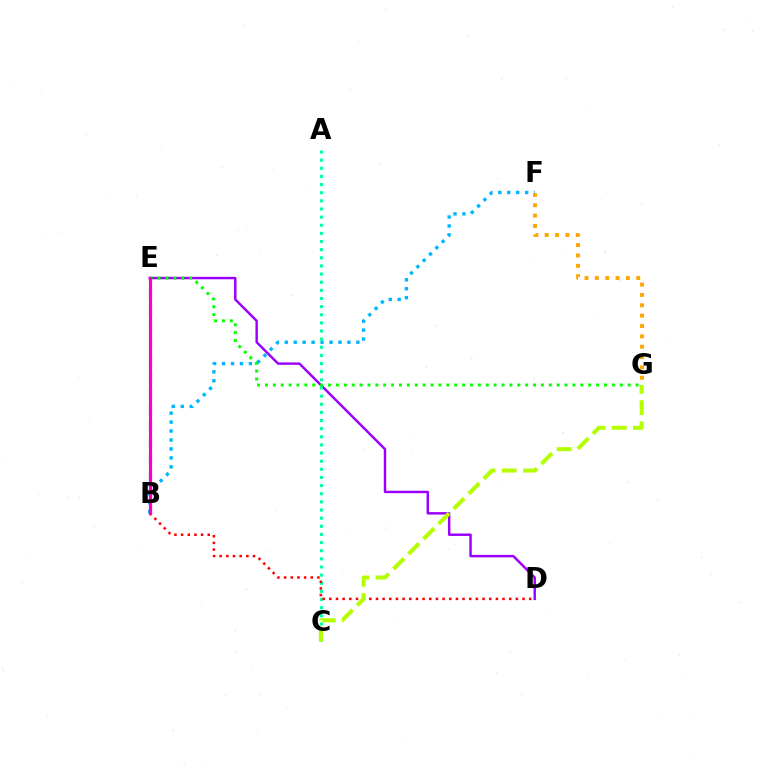{('B', 'F'): [{'color': '#00b5ff', 'line_style': 'dotted', 'thickness': 2.43}], ('D', 'E'): [{'color': '#9b00ff', 'line_style': 'solid', 'thickness': 1.77}], ('B', 'E'): [{'color': '#0010ff', 'line_style': 'dashed', 'thickness': 2.23}, {'color': '#ff00bd', 'line_style': 'solid', 'thickness': 2.25}], ('E', 'G'): [{'color': '#08ff00', 'line_style': 'dotted', 'thickness': 2.14}], ('A', 'C'): [{'color': '#00ff9d', 'line_style': 'dotted', 'thickness': 2.21}], ('B', 'D'): [{'color': '#ff0000', 'line_style': 'dotted', 'thickness': 1.81}], ('C', 'G'): [{'color': '#b3ff00', 'line_style': 'dashed', 'thickness': 2.89}], ('F', 'G'): [{'color': '#ffa500', 'line_style': 'dotted', 'thickness': 2.81}]}